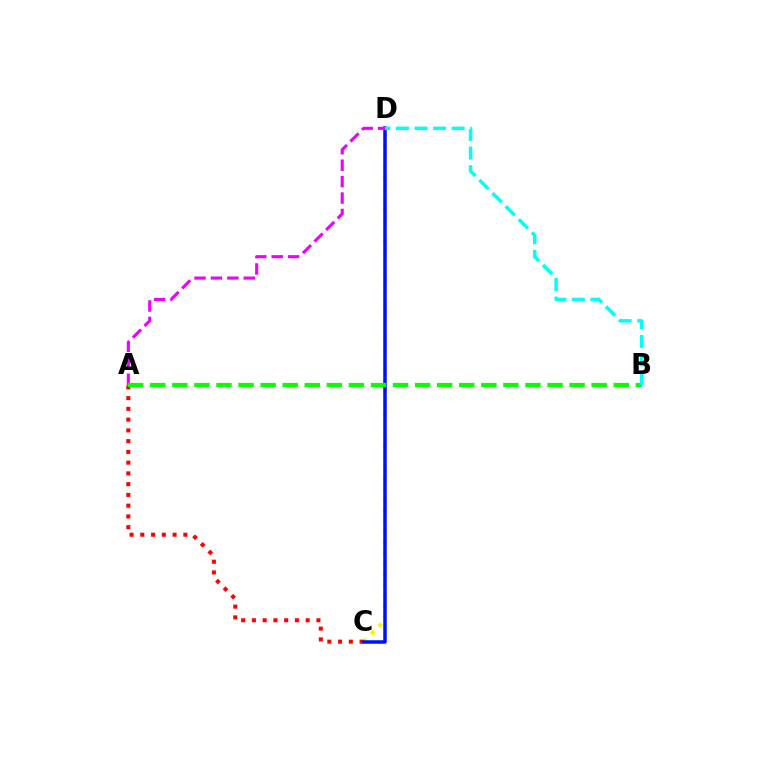{('C', 'D'): [{'color': '#fcf500', 'line_style': 'dotted', 'thickness': 2.9}, {'color': '#0010ff', 'line_style': 'solid', 'thickness': 2.52}], ('A', 'C'): [{'color': '#ff0000', 'line_style': 'dotted', 'thickness': 2.92}], ('A', 'D'): [{'color': '#ee00ff', 'line_style': 'dashed', 'thickness': 2.23}], ('A', 'B'): [{'color': '#08ff00', 'line_style': 'dashed', 'thickness': 3.0}], ('B', 'D'): [{'color': '#00fff6', 'line_style': 'dashed', 'thickness': 2.52}]}